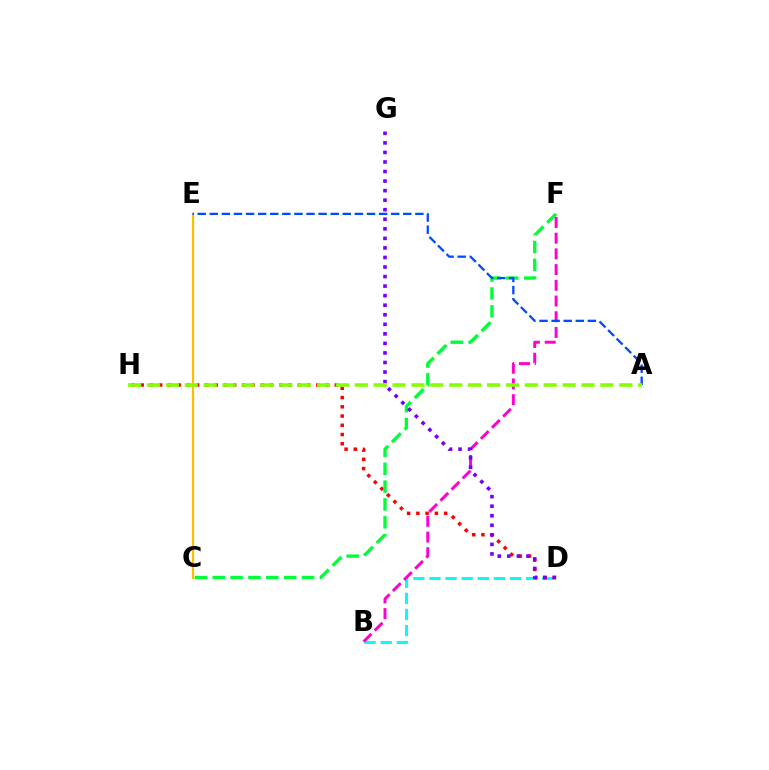{('C', 'E'): [{'color': '#ffbd00', 'line_style': 'solid', 'thickness': 1.59}], ('B', 'D'): [{'color': '#00fff6', 'line_style': 'dashed', 'thickness': 2.19}], ('D', 'H'): [{'color': '#ff0000', 'line_style': 'dotted', 'thickness': 2.51}], ('B', 'F'): [{'color': '#ff00cf', 'line_style': 'dashed', 'thickness': 2.13}], ('C', 'F'): [{'color': '#00ff39', 'line_style': 'dashed', 'thickness': 2.43}], ('A', 'E'): [{'color': '#004bff', 'line_style': 'dashed', 'thickness': 1.64}], ('D', 'G'): [{'color': '#7200ff', 'line_style': 'dotted', 'thickness': 2.59}], ('A', 'H'): [{'color': '#84ff00', 'line_style': 'dashed', 'thickness': 2.57}]}